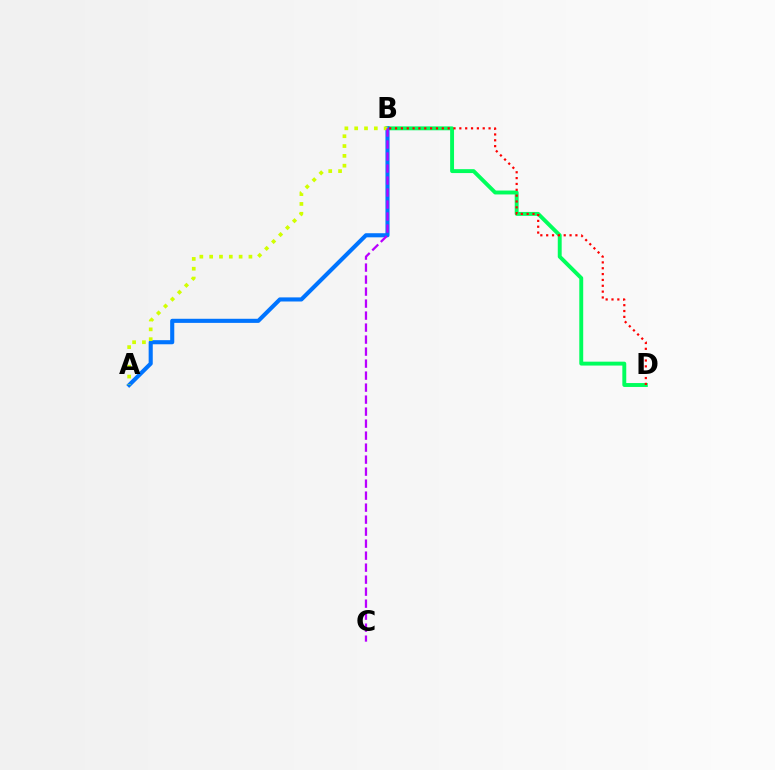{('B', 'D'): [{'color': '#00ff5c', 'line_style': 'solid', 'thickness': 2.81}, {'color': '#ff0000', 'line_style': 'dotted', 'thickness': 1.59}], ('A', 'B'): [{'color': '#0074ff', 'line_style': 'solid', 'thickness': 2.95}, {'color': '#d1ff00', 'line_style': 'dotted', 'thickness': 2.67}], ('B', 'C'): [{'color': '#b900ff', 'line_style': 'dashed', 'thickness': 1.63}]}